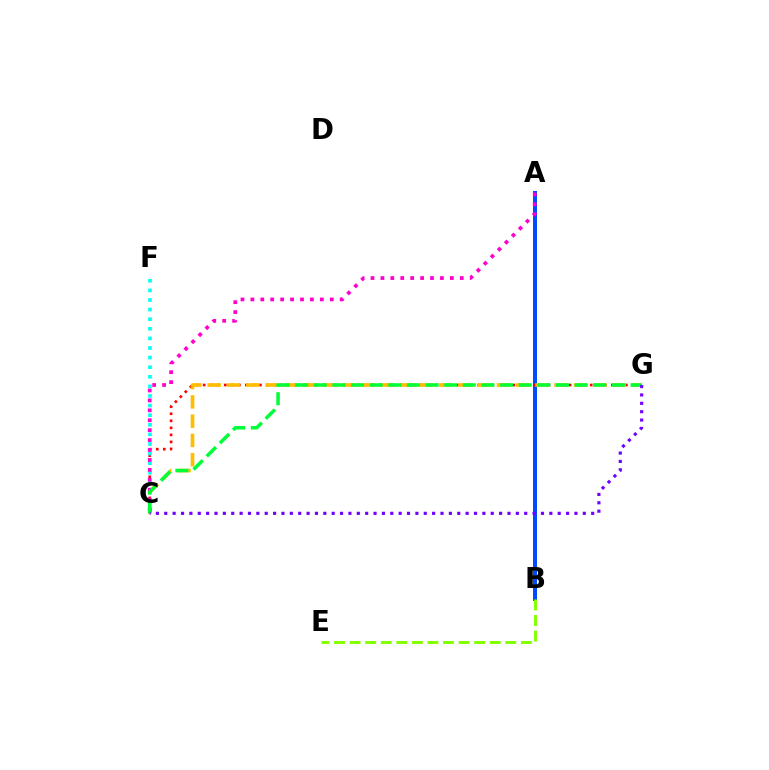{('A', 'B'): [{'color': '#004bff', 'line_style': 'solid', 'thickness': 2.87}], ('C', 'G'): [{'color': '#ff0000', 'line_style': 'dotted', 'thickness': 1.91}, {'color': '#ffbd00', 'line_style': 'dashed', 'thickness': 2.62}, {'color': '#00ff39', 'line_style': 'dashed', 'thickness': 2.53}, {'color': '#7200ff', 'line_style': 'dotted', 'thickness': 2.27}], ('C', 'F'): [{'color': '#00fff6', 'line_style': 'dotted', 'thickness': 2.61}], ('B', 'E'): [{'color': '#84ff00', 'line_style': 'dashed', 'thickness': 2.12}], ('A', 'C'): [{'color': '#ff00cf', 'line_style': 'dotted', 'thickness': 2.7}]}